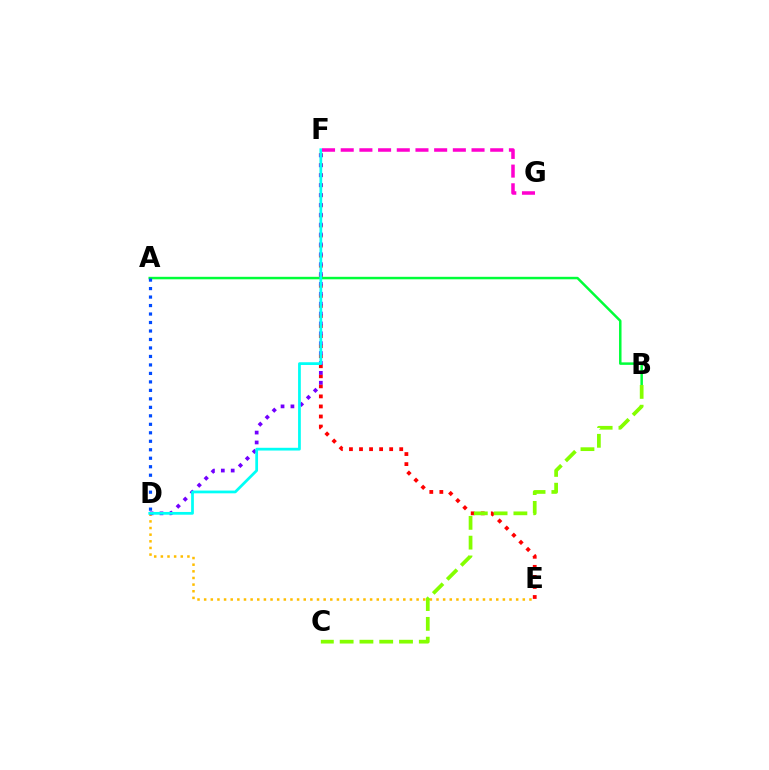{('E', 'F'): [{'color': '#ff0000', 'line_style': 'dotted', 'thickness': 2.73}], ('D', 'E'): [{'color': '#ffbd00', 'line_style': 'dotted', 'thickness': 1.8}], ('D', 'F'): [{'color': '#7200ff', 'line_style': 'dotted', 'thickness': 2.69}, {'color': '#00fff6', 'line_style': 'solid', 'thickness': 1.98}], ('A', 'B'): [{'color': '#00ff39', 'line_style': 'solid', 'thickness': 1.79}], ('B', 'C'): [{'color': '#84ff00', 'line_style': 'dashed', 'thickness': 2.69}], ('F', 'G'): [{'color': '#ff00cf', 'line_style': 'dashed', 'thickness': 2.54}], ('A', 'D'): [{'color': '#004bff', 'line_style': 'dotted', 'thickness': 2.3}]}